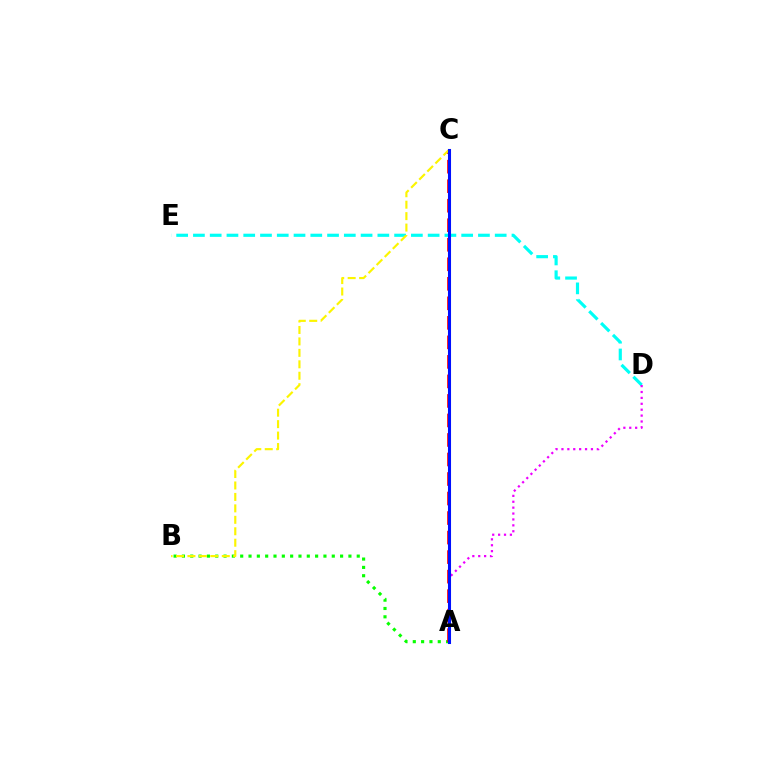{('A', 'B'): [{'color': '#08ff00', 'line_style': 'dotted', 'thickness': 2.26}], ('A', 'C'): [{'color': '#ff0000', 'line_style': 'dashed', 'thickness': 2.65}, {'color': '#0010ff', 'line_style': 'solid', 'thickness': 2.2}], ('D', 'E'): [{'color': '#00fff6', 'line_style': 'dashed', 'thickness': 2.28}], ('B', 'C'): [{'color': '#fcf500', 'line_style': 'dashed', 'thickness': 1.56}], ('A', 'D'): [{'color': '#ee00ff', 'line_style': 'dotted', 'thickness': 1.6}]}